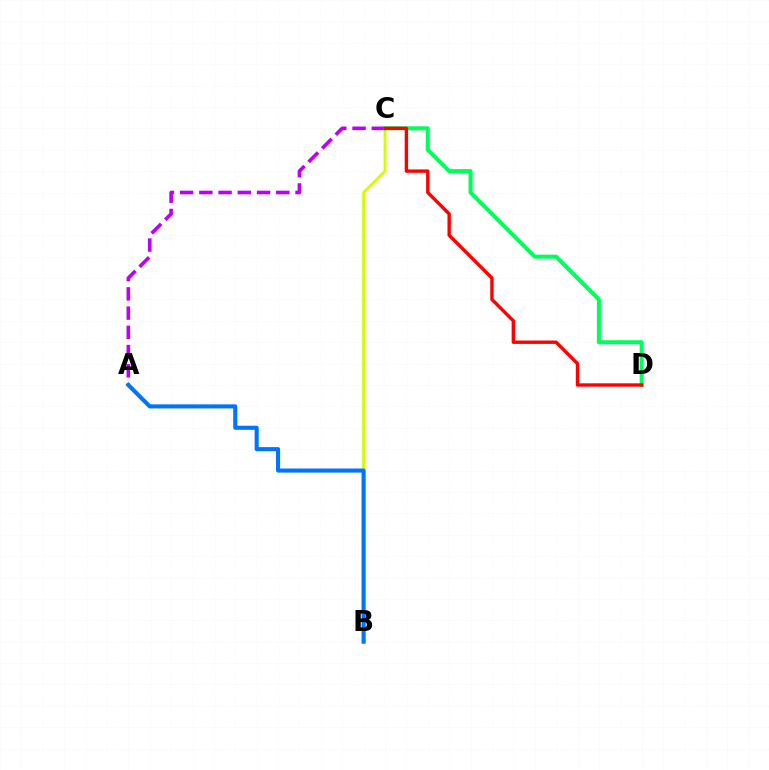{('B', 'C'): [{'color': '#d1ff00', 'line_style': 'solid', 'thickness': 2.04}], ('A', 'C'): [{'color': '#b900ff', 'line_style': 'dashed', 'thickness': 2.61}], ('C', 'D'): [{'color': '#00ff5c', 'line_style': 'solid', 'thickness': 2.91}, {'color': '#ff0000', 'line_style': 'solid', 'thickness': 2.43}], ('A', 'B'): [{'color': '#0074ff', 'line_style': 'solid', 'thickness': 2.95}]}